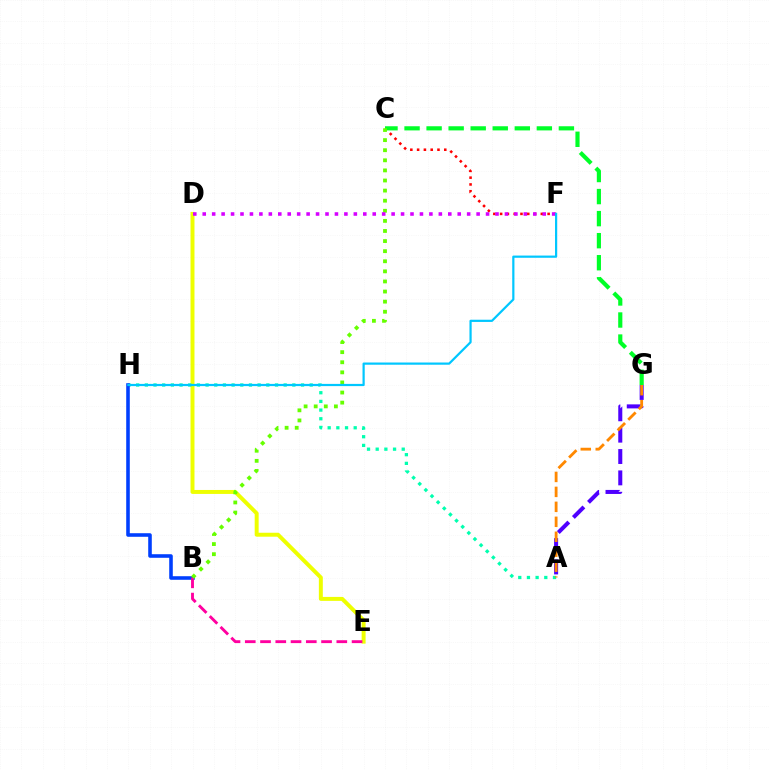{('D', 'E'): [{'color': '#eeff00', 'line_style': 'solid', 'thickness': 2.85}], ('C', 'F'): [{'color': '#ff0000', 'line_style': 'dotted', 'thickness': 1.84}], ('A', 'G'): [{'color': '#4f00ff', 'line_style': 'dashed', 'thickness': 2.9}, {'color': '#ff8800', 'line_style': 'dashed', 'thickness': 2.03}], ('A', 'H'): [{'color': '#00ffaf', 'line_style': 'dotted', 'thickness': 2.36}], ('B', 'H'): [{'color': '#003fff', 'line_style': 'solid', 'thickness': 2.58}], ('B', 'E'): [{'color': '#ff00a0', 'line_style': 'dashed', 'thickness': 2.07}], ('C', 'G'): [{'color': '#00ff27', 'line_style': 'dashed', 'thickness': 3.0}], ('B', 'C'): [{'color': '#66ff00', 'line_style': 'dotted', 'thickness': 2.74}], ('D', 'F'): [{'color': '#d600ff', 'line_style': 'dotted', 'thickness': 2.57}], ('F', 'H'): [{'color': '#00c7ff', 'line_style': 'solid', 'thickness': 1.59}]}